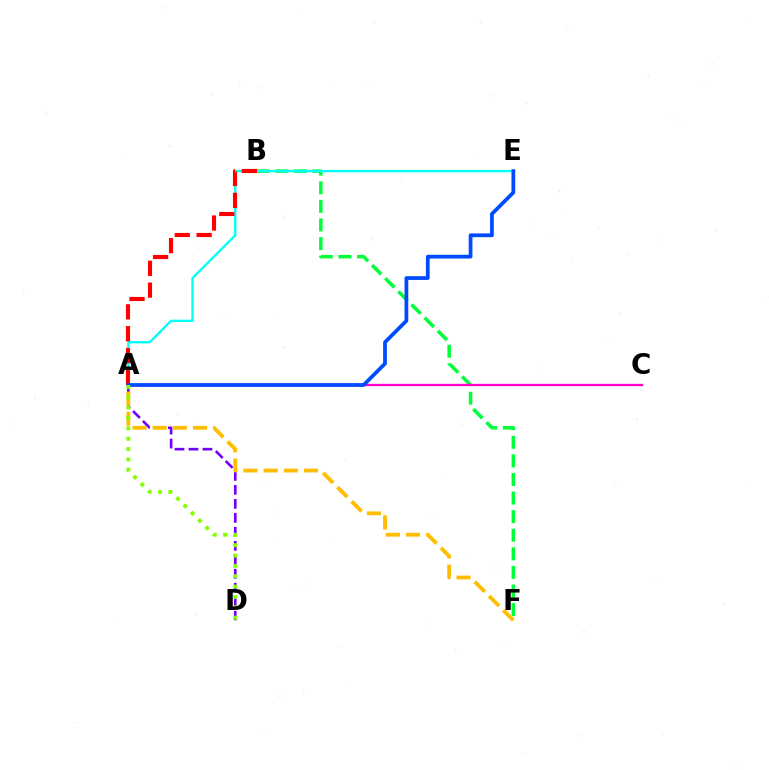{('B', 'F'): [{'color': '#00ff39', 'line_style': 'dashed', 'thickness': 2.53}], ('A', 'D'): [{'color': '#7200ff', 'line_style': 'dashed', 'thickness': 1.9}, {'color': '#84ff00', 'line_style': 'dotted', 'thickness': 2.81}], ('A', 'C'): [{'color': '#ff00cf', 'line_style': 'solid', 'thickness': 1.68}], ('A', 'E'): [{'color': '#00fff6', 'line_style': 'solid', 'thickness': 1.67}, {'color': '#004bff', 'line_style': 'solid', 'thickness': 2.7}], ('A', 'B'): [{'color': '#ff0000', 'line_style': 'dashed', 'thickness': 2.97}], ('A', 'F'): [{'color': '#ffbd00', 'line_style': 'dashed', 'thickness': 2.74}]}